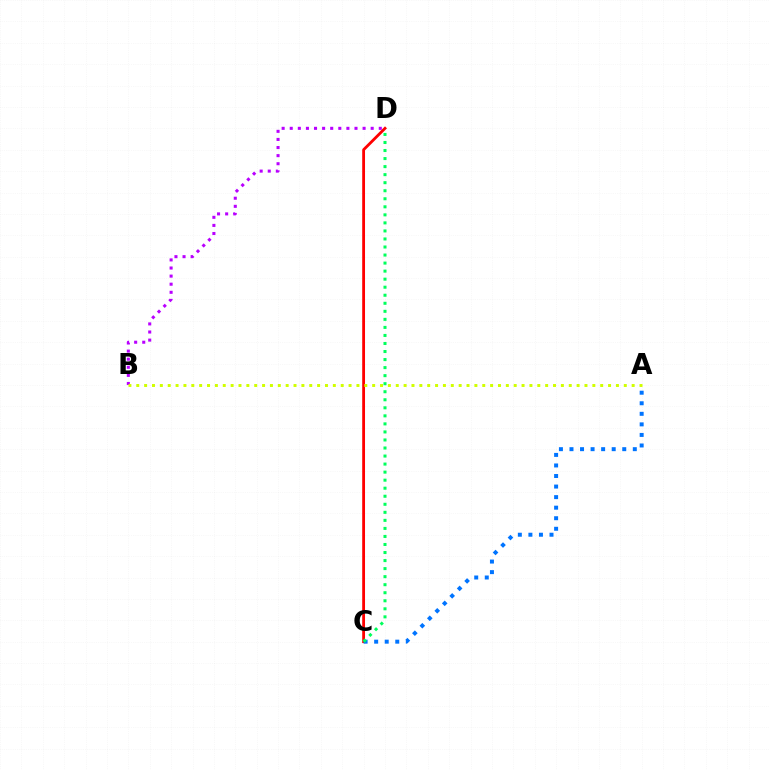{('C', 'D'): [{'color': '#ff0000', 'line_style': 'solid', 'thickness': 2.03}, {'color': '#00ff5c', 'line_style': 'dotted', 'thickness': 2.18}], ('A', 'C'): [{'color': '#0074ff', 'line_style': 'dotted', 'thickness': 2.87}], ('B', 'D'): [{'color': '#b900ff', 'line_style': 'dotted', 'thickness': 2.2}], ('A', 'B'): [{'color': '#d1ff00', 'line_style': 'dotted', 'thickness': 2.14}]}